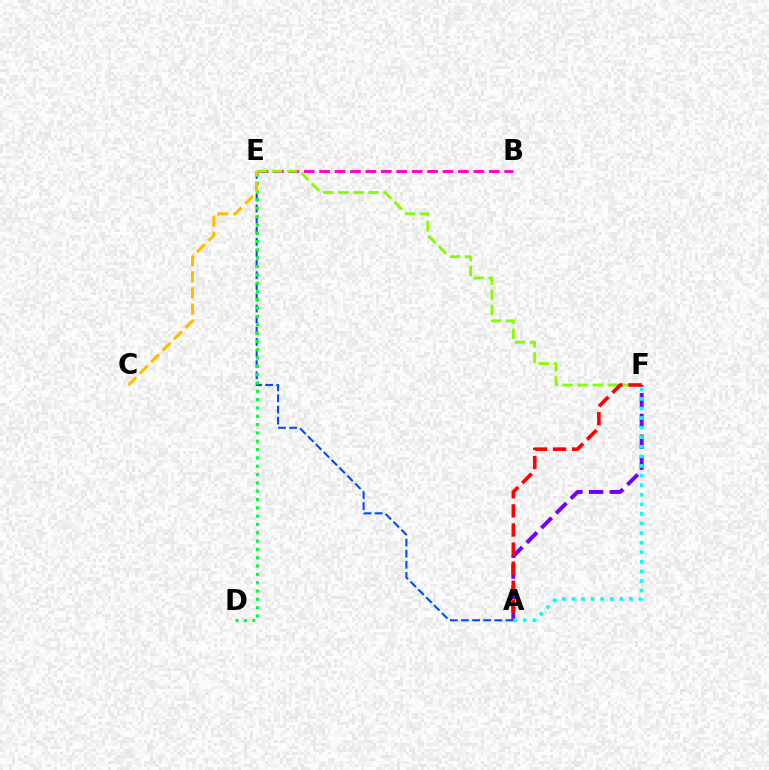{('B', 'E'): [{'color': '#ff00cf', 'line_style': 'dashed', 'thickness': 2.1}], ('A', 'E'): [{'color': '#004bff', 'line_style': 'dashed', 'thickness': 1.51}], ('E', 'F'): [{'color': '#84ff00', 'line_style': 'dashed', 'thickness': 2.05}], ('D', 'E'): [{'color': '#00ff39', 'line_style': 'dotted', 'thickness': 2.26}], ('C', 'E'): [{'color': '#ffbd00', 'line_style': 'dashed', 'thickness': 2.19}], ('A', 'F'): [{'color': '#7200ff', 'line_style': 'dashed', 'thickness': 2.82}, {'color': '#ff0000', 'line_style': 'dashed', 'thickness': 2.59}, {'color': '#00fff6', 'line_style': 'dotted', 'thickness': 2.6}]}